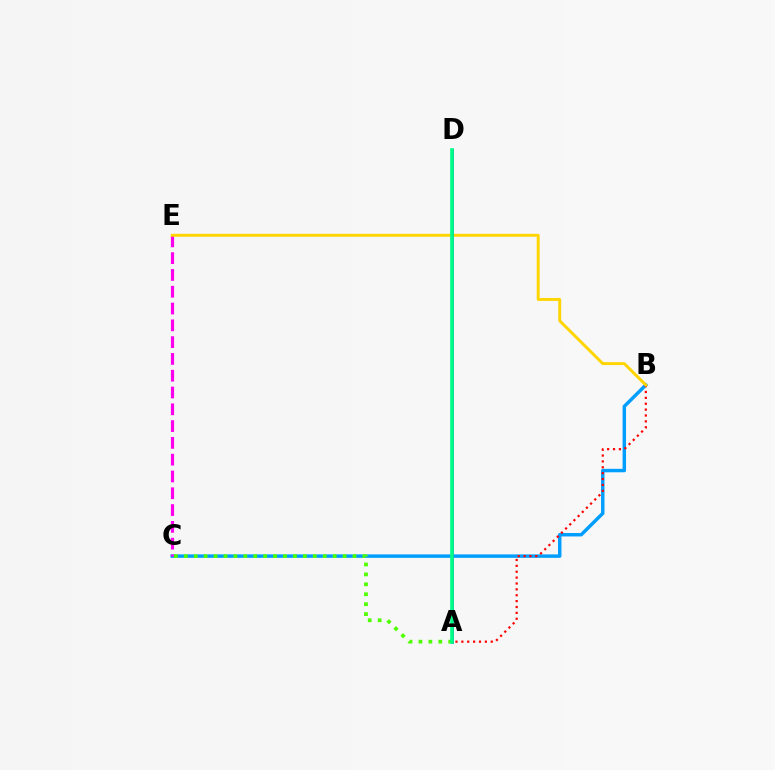{('B', 'C'): [{'color': '#009eff', 'line_style': 'solid', 'thickness': 2.49}], ('C', 'E'): [{'color': '#ff00ed', 'line_style': 'dashed', 'thickness': 2.28}], ('A', 'B'): [{'color': '#ff0000', 'line_style': 'dotted', 'thickness': 1.6}], ('B', 'E'): [{'color': '#ffd500', 'line_style': 'solid', 'thickness': 2.11}], ('A', 'D'): [{'color': '#3700ff', 'line_style': 'solid', 'thickness': 1.89}, {'color': '#00ff86', 'line_style': 'solid', 'thickness': 2.63}], ('A', 'C'): [{'color': '#4fff00', 'line_style': 'dotted', 'thickness': 2.7}]}